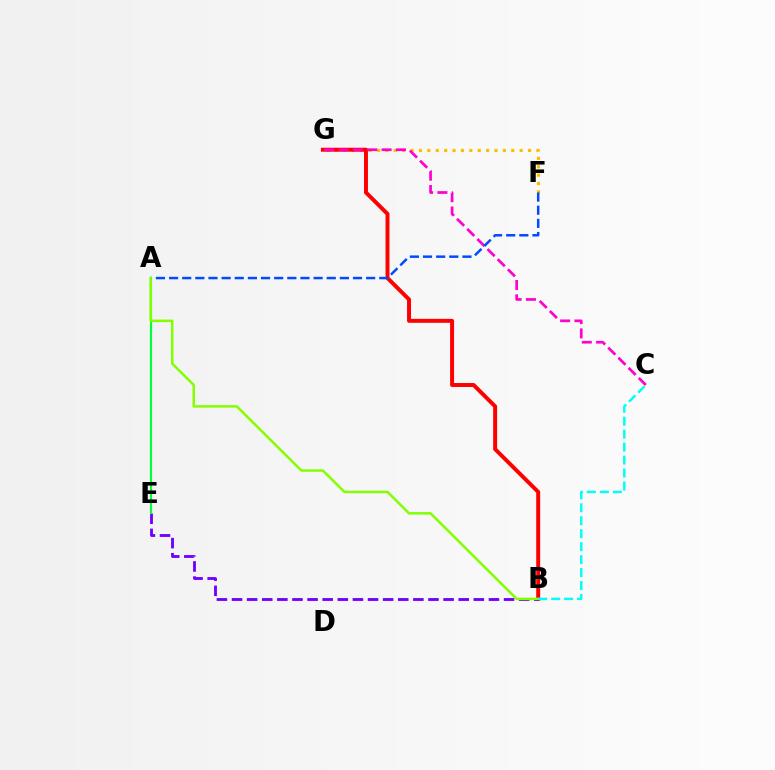{('F', 'G'): [{'color': '#ffbd00', 'line_style': 'dotted', 'thickness': 2.28}], ('B', 'G'): [{'color': '#ff0000', 'line_style': 'solid', 'thickness': 2.85}], ('B', 'E'): [{'color': '#7200ff', 'line_style': 'dashed', 'thickness': 2.05}], ('A', 'E'): [{'color': '#00ff39', 'line_style': 'solid', 'thickness': 1.56}], ('C', 'G'): [{'color': '#ff00cf', 'line_style': 'dashed', 'thickness': 1.95}], ('A', 'F'): [{'color': '#004bff', 'line_style': 'dashed', 'thickness': 1.78}], ('A', 'B'): [{'color': '#84ff00', 'line_style': 'solid', 'thickness': 1.81}], ('B', 'C'): [{'color': '#00fff6', 'line_style': 'dashed', 'thickness': 1.76}]}